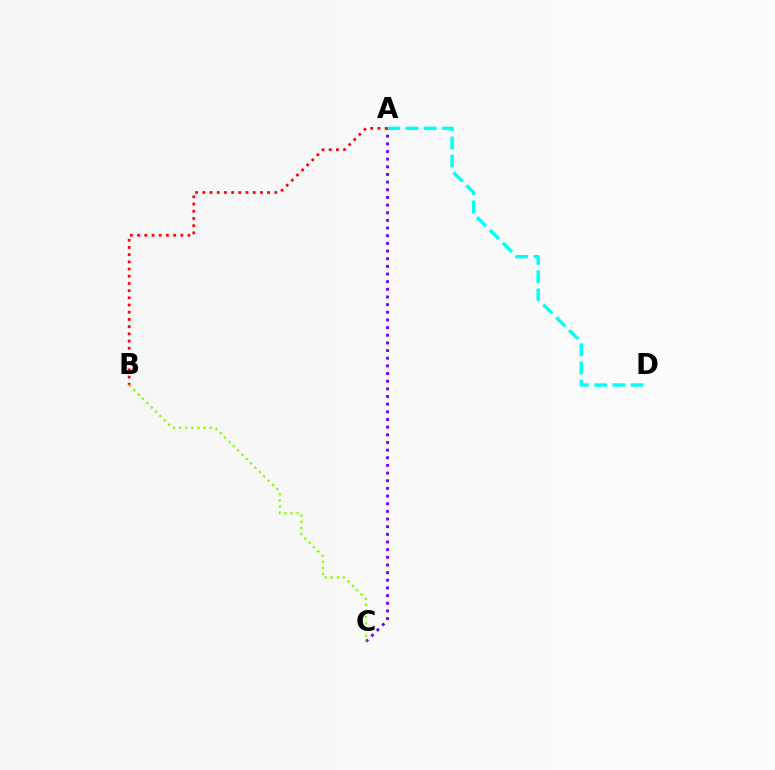{('A', 'C'): [{'color': '#7200ff', 'line_style': 'dotted', 'thickness': 2.08}], ('A', 'D'): [{'color': '#00fff6', 'line_style': 'dashed', 'thickness': 2.47}], ('A', 'B'): [{'color': '#ff0000', 'line_style': 'dotted', 'thickness': 1.96}], ('B', 'C'): [{'color': '#84ff00', 'line_style': 'dotted', 'thickness': 1.66}]}